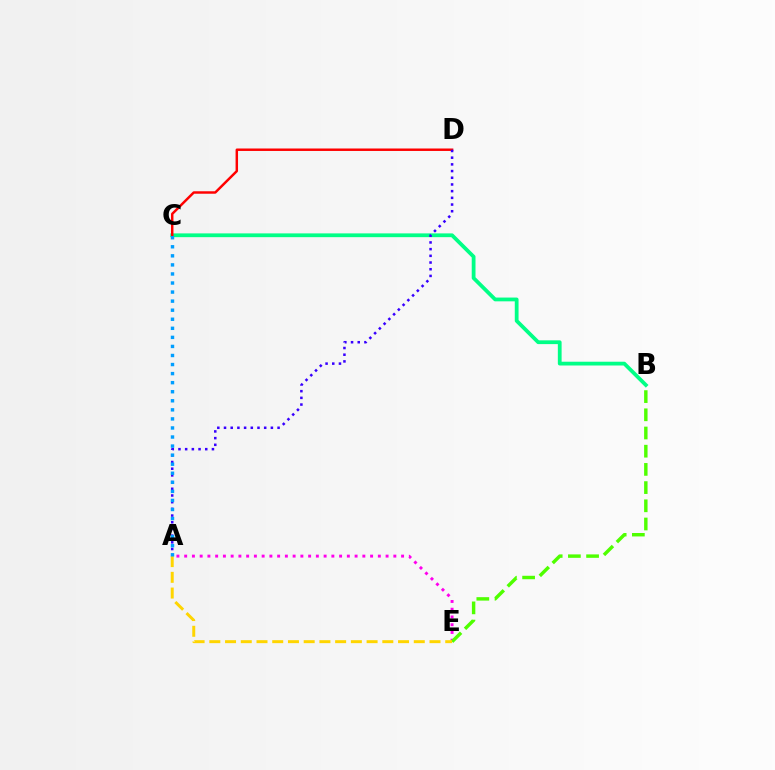{('B', 'C'): [{'color': '#00ff86', 'line_style': 'solid', 'thickness': 2.72}], ('C', 'D'): [{'color': '#ff0000', 'line_style': 'solid', 'thickness': 1.77}], ('A', 'D'): [{'color': '#3700ff', 'line_style': 'dotted', 'thickness': 1.82}], ('A', 'E'): [{'color': '#ff00ed', 'line_style': 'dotted', 'thickness': 2.1}, {'color': '#ffd500', 'line_style': 'dashed', 'thickness': 2.14}], ('B', 'E'): [{'color': '#4fff00', 'line_style': 'dashed', 'thickness': 2.47}], ('A', 'C'): [{'color': '#009eff', 'line_style': 'dotted', 'thickness': 2.46}]}